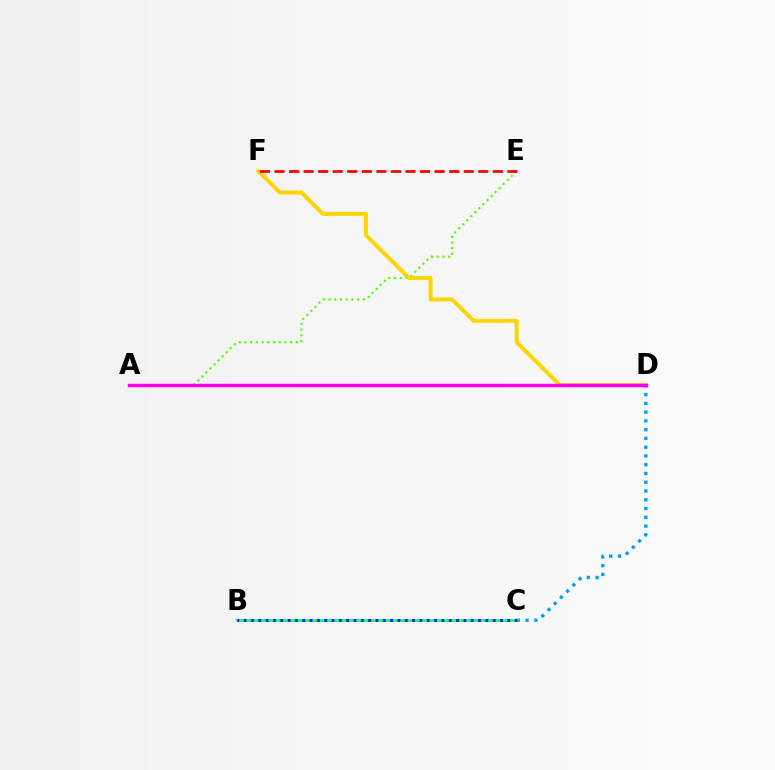{('A', 'E'): [{'color': '#4fff00', 'line_style': 'dotted', 'thickness': 1.55}], ('D', 'F'): [{'color': '#ffd500', 'line_style': 'solid', 'thickness': 2.85}], ('E', 'F'): [{'color': '#ff0000', 'line_style': 'dashed', 'thickness': 1.98}], ('C', 'D'): [{'color': '#009eff', 'line_style': 'dotted', 'thickness': 2.38}], ('B', 'C'): [{'color': '#00ff86', 'line_style': 'solid', 'thickness': 2.03}, {'color': '#3700ff', 'line_style': 'dotted', 'thickness': 1.99}], ('A', 'D'): [{'color': '#ff00ed', 'line_style': 'solid', 'thickness': 2.48}]}